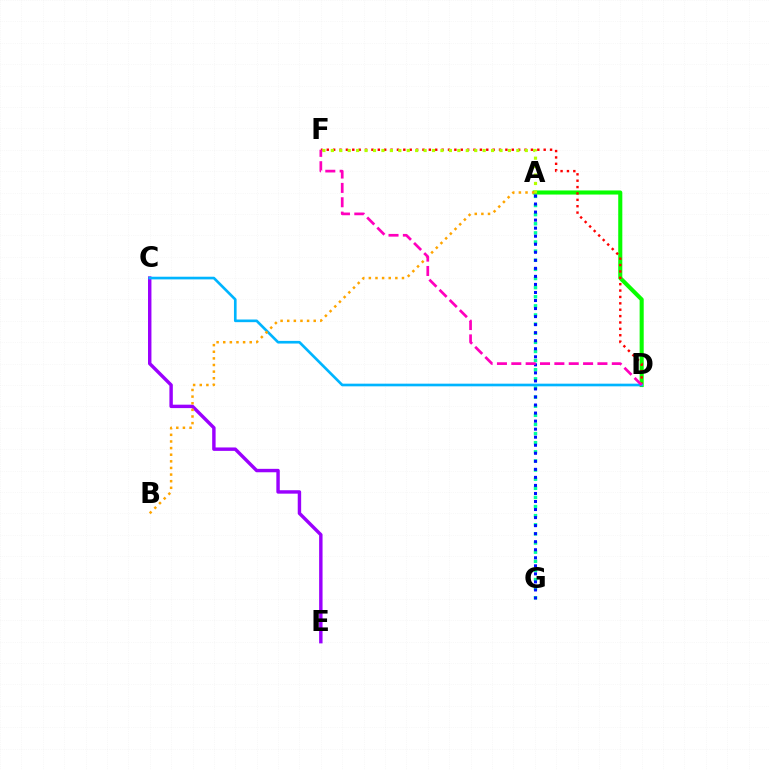{('A', 'D'): [{'color': '#08ff00', 'line_style': 'solid', 'thickness': 2.94}], ('D', 'F'): [{'color': '#ff0000', 'line_style': 'dotted', 'thickness': 1.73}, {'color': '#ff00bd', 'line_style': 'dashed', 'thickness': 1.95}], ('C', 'E'): [{'color': '#9b00ff', 'line_style': 'solid', 'thickness': 2.47}], ('A', 'G'): [{'color': '#00ff9d', 'line_style': 'dotted', 'thickness': 2.48}, {'color': '#0010ff', 'line_style': 'dotted', 'thickness': 2.18}], ('A', 'F'): [{'color': '#b3ff00', 'line_style': 'dotted', 'thickness': 2.29}], ('C', 'D'): [{'color': '#00b5ff', 'line_style': 'solid', 'thickness': 1.91}], ('A', 'B'): [{'color': '#ffa500', 'line_style': 'dotted', 'thickness': 1.8}]}